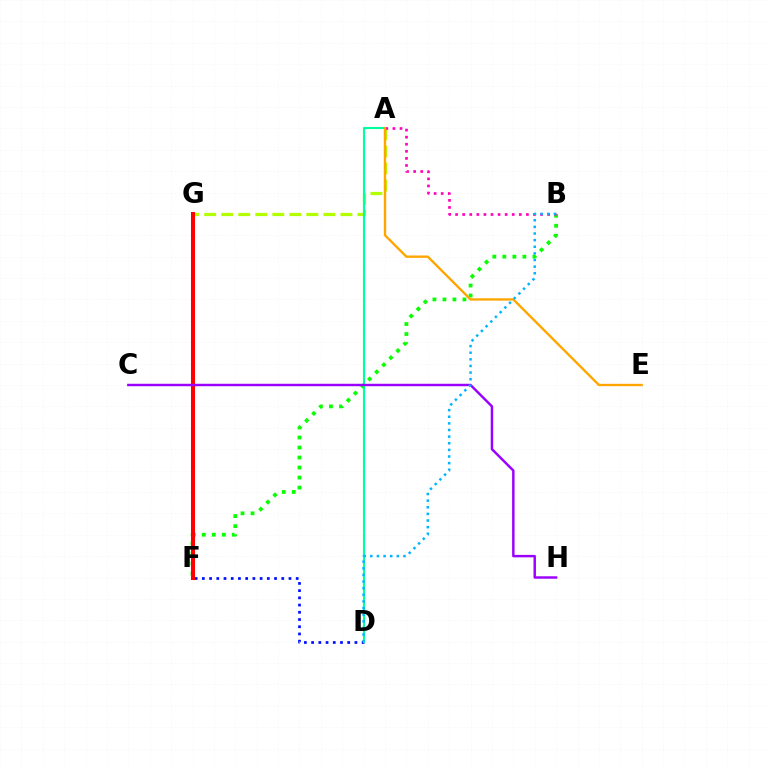{('A', 'G'): [{'color': '#b3ff00', 'line_style': 'dashed', 'thickness': 2.31}], ('B', 'F'): [{'color': '#08ff00', 'line_style': 'dotted', 'thickness': 2.72}], ('D', 'F'): [{'color': '#0010ff', 'line_style': 'dotted', 'thickness': 1.96}], ('A', 'D'): [{'color': '#00ff9d', 'line_style': 'solid', 'thickness': 1.54}], ('A', 'B'): [{'color': '#ff00bd', 'line_style': 'dotted', 'thickness': 1.92}], ('A', 'E'): [{'color': '#ffa500', 'line_style': 'solid', 'thickness': 1.7}], ('F', 'G'): [{'color': '#ff0000', 'line_style': 'solid', 'thickness': 2.91}], ('C', 'H'): [{'color': '#9b00ff', 'line_style': 'solid', 'thickness': 1.76}], ('B', 'D'): [{'color': '#00b5ff', 'line_style': 'dotted', 'thickness': 1.8}]}